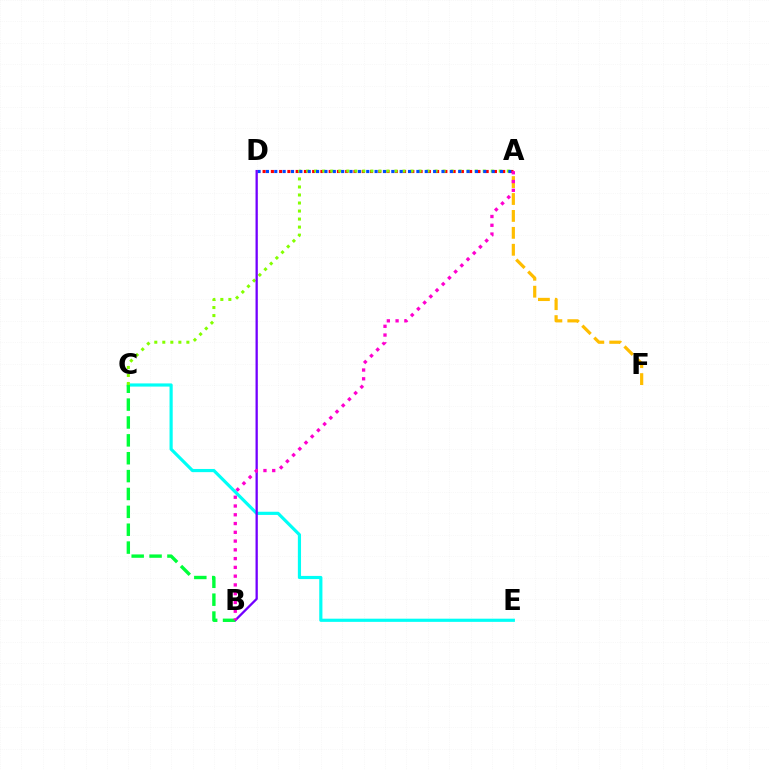{('A', 'D'): [{'color': '#ff0000', 'line_style': 'dotted', 'thickness': 2.24}, {'color': '#004bff', 'line_style': 'dotted', 'thickness': 2.27}], ('A', 'F'): [{'color': '#ffbd00', 'line_style': 'dashed', 'thickness': 2.3}], ('C', 'E'): [{'color': '#00fff6', 'line_style': 'solid', 'thickness': 2.28}], ('A', 'C'): [{'color': '#84ff00', 'line_style': 'dotted', 'thickness': 2.18}], ('B', 'D'): [{'color': '#7200ff', 'line_style': 'solid', 'thickness': 1.65}], ('B', 'C'): [{'color': '#00ff39', 'line_style': 'dashed', 'thickness': 2.43}], ('A', 'B'): [{'color': '#ff00cf', 'line_style': 'dotted', 'thickness': 2.38}]}